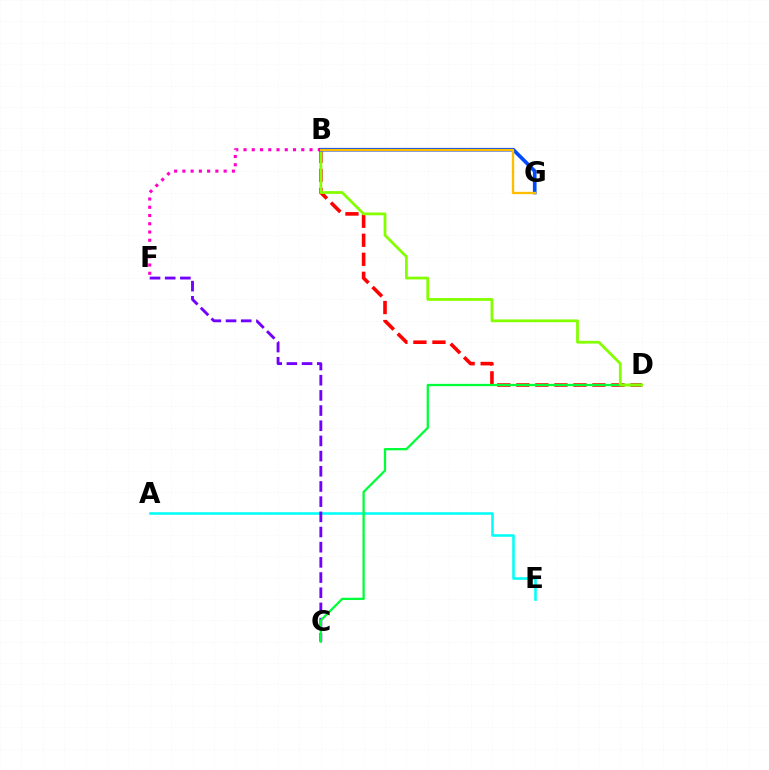{('A', 'E'): [{'color': '#00fff6', 'line_style': 'solid', 'thickness': 1.85}], ('C', 'F'): [{'color': '#7200ff', 'line_style': 'dashed', 'thickness': 2.06}], ('B', 'F'): [{'color': '#ff00cf', 'line_style': 'dotted', 'thickness': 2.24}], ('B', 'D'): [{'color': '#ff0000', 'line_style': 'dashed', 'thickness': 2.58}, {'color': '#84ff00', 'line_style': 'solid', 'thickness': 2.0}], ('C', 'D'): [{'color': '#00ff39', 'line_style': 'solid', 'thickness': 1.65}], ('B', 'G'): [{'color': '#004bff', 'line_style': 'solid', 'thickness': 2.63}, {'color': '#ffbd00', 'line_style': 'solid', 'thickness': 1.69}]}